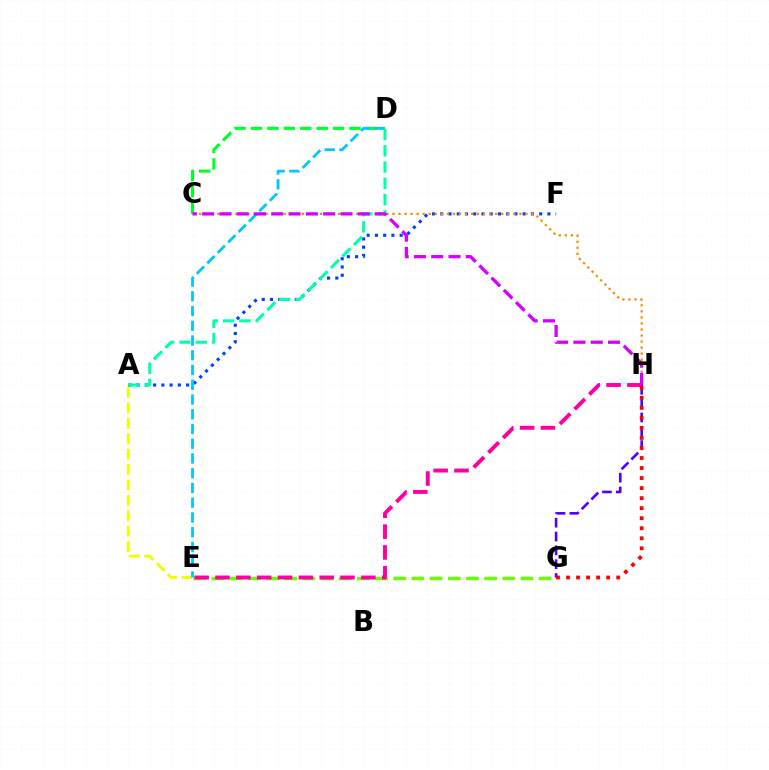{('E', 'G'): [{'color': '#66ff00', 'line_style': 'dashed', 'thickness': 2.47}], ('A', 'F'): [{'color': '#003fff', 'line_style': 'dotted', 'thickness': 2.24}], ('C', 'D'): [{'color': '#00ff27', 'line_style': 'dashed', 'thickness': 2.23}], ('A', 'E'): [{'color': '#eeff00', 'line_style': 'dashed', 'thickness': 2.1}], ('D', 'E'): [{'color': '#00c7ff', 'line_style': 'dashed', 'thickness': 2.0}], ('G', 'H'): [{'color': '#4f00ff', 'line_style': 'dashed', 'thickness': 1.88}, {'color': '#ff0000', 'line_style': 'dotted', 'thickness': 2.73}], ('C', 'H'): [{'color': '#ff8800', 'line_style': 'dotted', 'thickness': 1.64}, {'color': '#d600ff', 'line_style': 'dashed', 'thickness': 2.35}], ('E', 'H'): [{'color': '#ff00a0', 'line_style': 'dashed', 'thickness': 2.83}], ('A', 'D'): [{'color': '#00ffaf', 'line_style': 'dashed', 'thickness': 2.21}]}